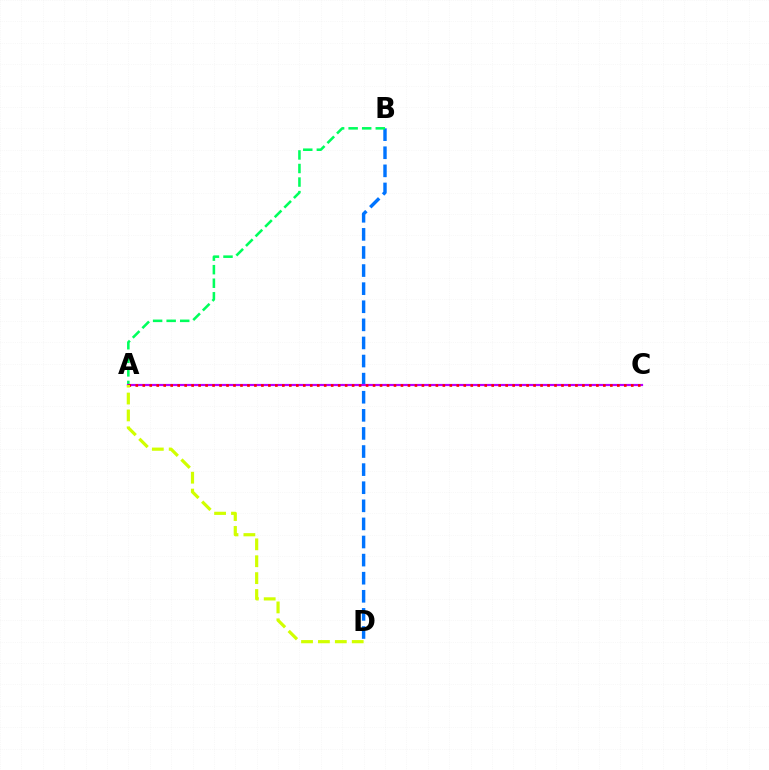{('B', 'D'): [{'color': '#0074ff', 'line_style': 'dashed', 'thickness': 2.46}], ('A', 'B'): [{'color': '#00ff5c', 'line_style': 'dashed', 'thickness': 1.84}], ('A', 'C'): [{'color': '#b900ff', 'line_style': 'solid', 'thickness': 1.58}, {'color': '#ff0000', 'line_style': 'dotted', 'thickness': 1.9}], ('A', 'D'): [{'color': '#d1ff00', 'line_style': 'dashed', 'thickness': 2.3}]}